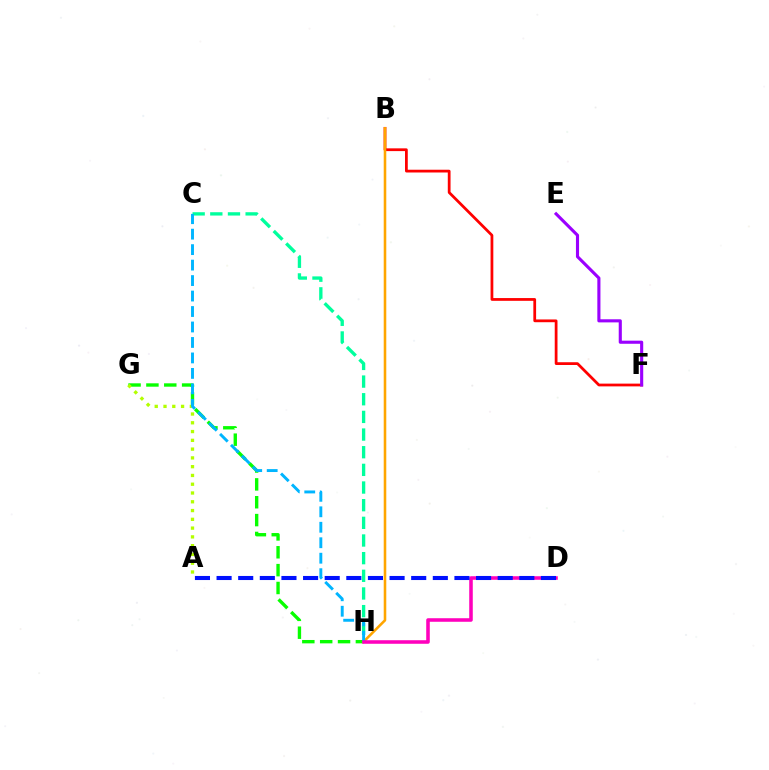{('C', 'H'): [{'color': '#00ff9d', 'line_style': 'dashed', 'thickness': 2.4}, {'color': '#00b5ff', 'line_style': 'dashed', 'thickness': 2.1}], ('B', 'F'): [{'color': '#ff0000', 'line_style': 'solid', 'thickness': 1.99}], ('G', 'H'): [{'color': '#08ff00', 'line_style': 'dashed', 'thickness': 2.43}], ('A', 'G'): [{'color': '#b3ff00', 'line_style': 'dotted', 'thickness': 2.38}], ('B', 'H'): [{'color': '#ffa500', 'line_style': 'solid', 'thickness': 1.85}], ('D', 'H'): [{'color': '#ff00bd', 'line_style': 'solid', 'thickness': 2.56}], ('E', 'F'): [{'color': '#9b00ff', 'line_style': 'solid', 'thickness': 2.24}], ('A', 'D'): [{'color': '#0010ff', 'line_style': 'dashed', 'thickness': 2.94}]}